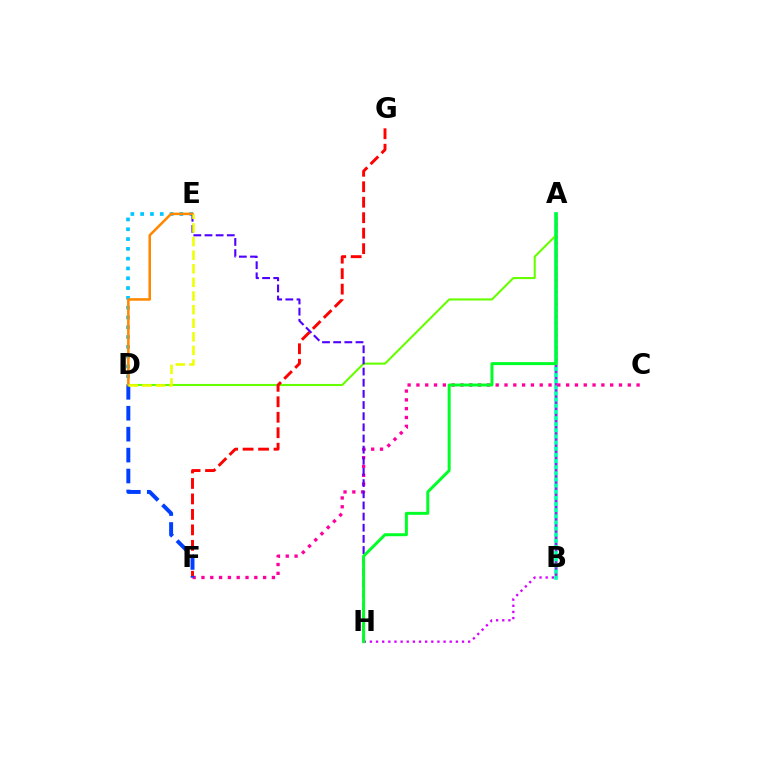{('A', 'B'): [{'color': '#00ffaf', 'line_style': 'solid', 'thickness': 2.58}], ('D', 'E'): [{'color': '#00c7ff', 'line_style': 'dotted', 'thickness': 2.66}, {'color': '#ff8800', 'line_style': 'solid', 'thickness': 1.83}, {'color': '#eeff00', 'line_style': 'dashed', 'thickness': 1.85}], ('A', 'D'): [{'color': '#66ff00', 'line_style': 'solid', 'thickness': 1.52}], ('A', 'H'): [{'color': '#d600ff', 'line_style': 'dotted', 'thickness': 1.67}, {'color': '#00ff27', 'line_style': 'solid', 'thickness': 2.14}], ('F', 'G'): [{'color': '#ff0000', 'line_style': 'dashed', 'thickness': 2.1}], ('C', 'F'): [{'color': '#ff00a0', 'line_style': 'dotted', 'thickness': 2.39}], ('D', 'F'): [{'color': '#003fff', 'line_style': 'dashed', 'thickness': 2.84}], ('E', 'H'): [{'color': '#4f00ff', 'line_style': 'dashed', 'thickness': 1.52}]}